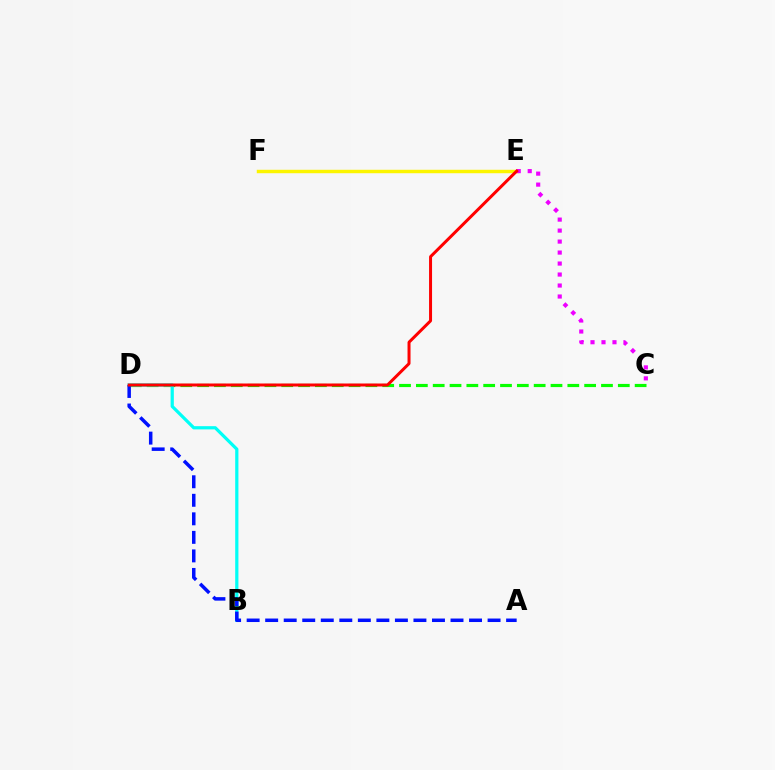{('E', 'F'): [{'color': '#fcf500', 'line_style': 'solid', 'thickness': 2.48}], ('C', 'D'): [{'color': '#08ff00', 'line_style': 'dashed', 'thickness': 2.29}], ('B', 'D'): [{'color': '#00fff6', 'line_style': 'solid', 'thickness': 2.32}], ('A', 'D'): [{'color': '#0010ff', 'line_style': 'dashed', 'thickness': 2.52}], ('C', 'E'): [{'color': '#ee00ff', 'line_style': 'dotted', 'thickness': 2.99}], ('D', 'E'): [{'color': '#ff0000', 'line_style': 'solid', 'thickness': 2.16}]}